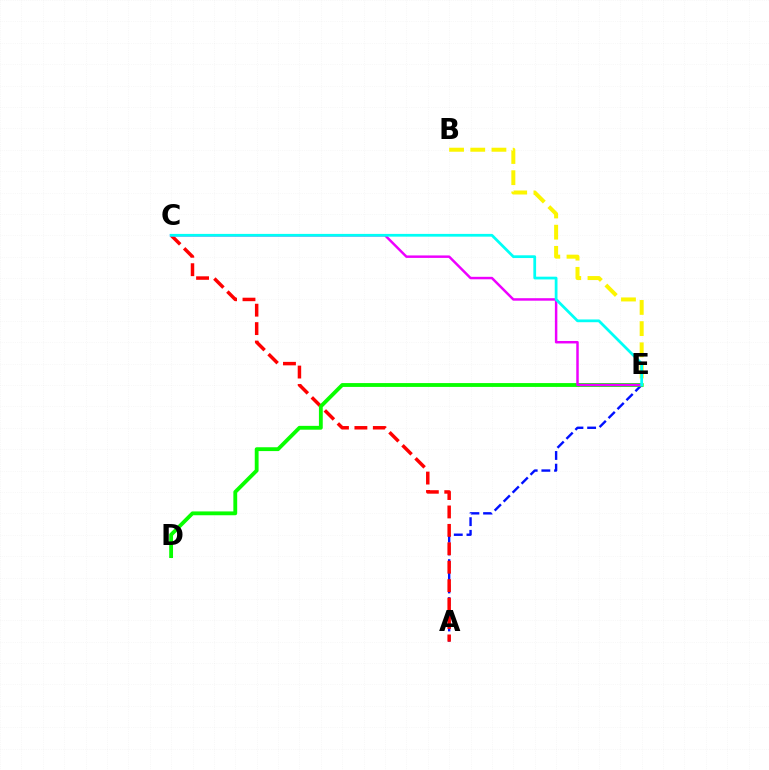{('A', 'E'): [{'color': '#0010ff', 'line_style': 'dashed', 'thickness': 1.72}], ('B', 'E'): [{'color': '#fcf500', 'line_style': 'dashed', 'thickness': 2.88}], ('A', 'C'): [{'color': '#ff0000', 'line_style': 'dashed', 'thickness': 2.5}], ('D', 'E'): [{'color': '#08ff00', 'line_style': 'solid', 'thickness': 2.76}], ('C', 'E'): [{'color': '#ee00ff', 'line_style': 'solid', 'thickness': 1.78}, {'color': '#00fff6', 'line_style': 'solid', 'thickness': 1.98}]}